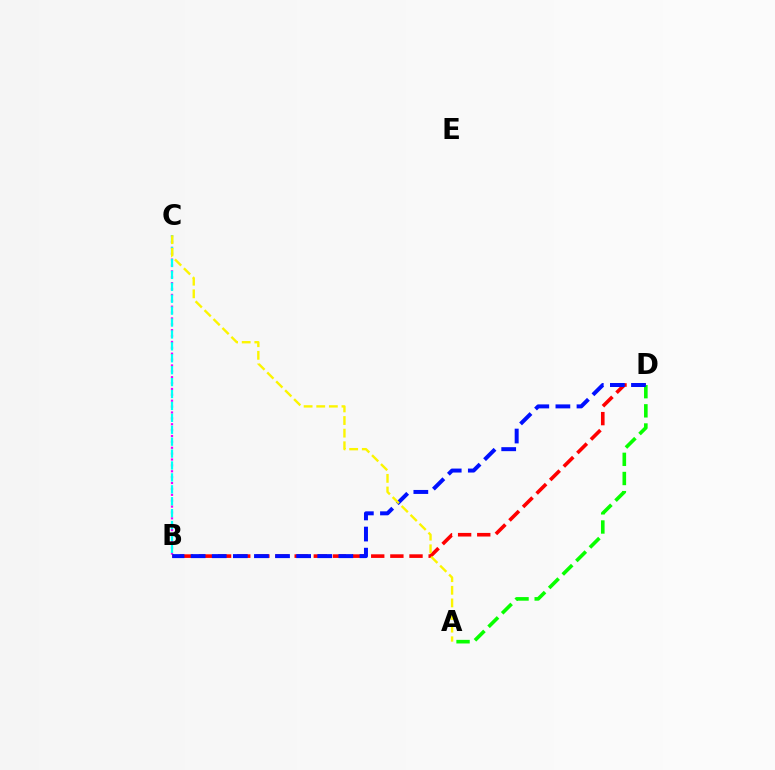{('B', 'D'): [{'color': '#ff0000', 'line_style': 'dashed', 'thickness': 2.6}, {'color': '#0010ff', 'line_style': 'dashed', 'thickness': 2.87}], ('B', 'C'): [{'color': '#ee00ff', 'line_style': 'dotted', 'thickness': 1.6}, {'color': '#00fff6', 'line_style': 'dashed', 'thickness': 1.62}], ('A', 'D'): [{'color': '#08ff00', 'line_style': 'dashed', 'thickness': 2.6}], ('A', 'C'): [{'color': '#fcf500', 'line_style': 'dashed', 'thickness': 1.71}]}